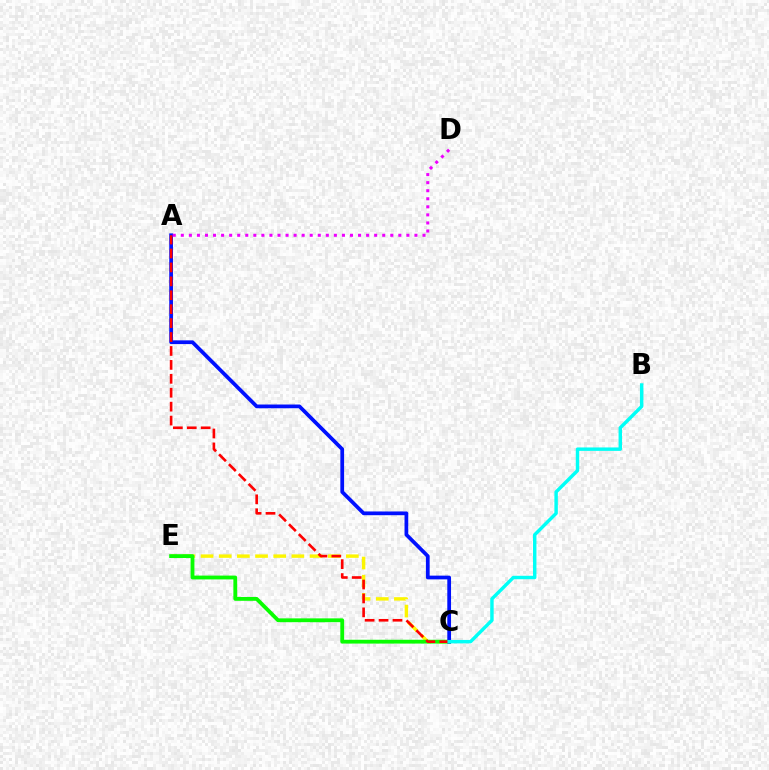{('C', 'E'): [{'color': '#fcf500', 'line_style': 'dashed', 'thickness': 2.47}, {'color': '#08ff00', 'line_style': 'solid', 'thickness': 2.75}], ('A', 'C'): [{'color': '#0010ff', 'line_style': 'solid', 'thickness': 2.69}, {'color': '#ff0000', 'line_style': 'dashed', 'thickness': 1.89}], ('A', 'D'): [{'color': '#ee00ff', 'line_style': 'dotted', 'thickness': 2.19}], ('B', 'C'): [{'color': '#00fff6', 'line_style': 'solid', 'thickness': 2.47}]}